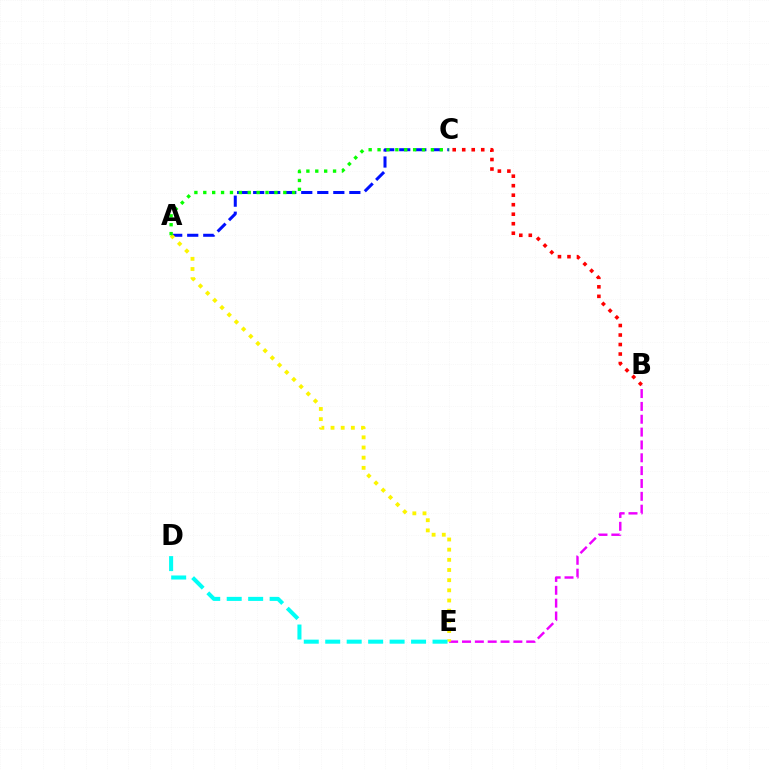{('B', 'E'): [{'color': '#ee00ff', 'line_style': 'dashed', 'thickness': 1.75}], ('B', 'C'): [{'color': '#ff0000', 'line_style': 'dotted', 'thickness': 2.58}], ('A', 'C'): [{'color': '#0010ff', 'line_style': 'dashed', 'thickness': 2.18}, {'color': '#08ff00', 'line_style': 'dotted', 'thickness': 2.42}], ('A', 'E'): [{'color': '#fcf500', 'line_style': 'dotted', 'thickness': 2.76}], ('D', 'E'): [{'color': '#00fff6', 'line_style': 'dashed', 'thickness': 2.92}]}